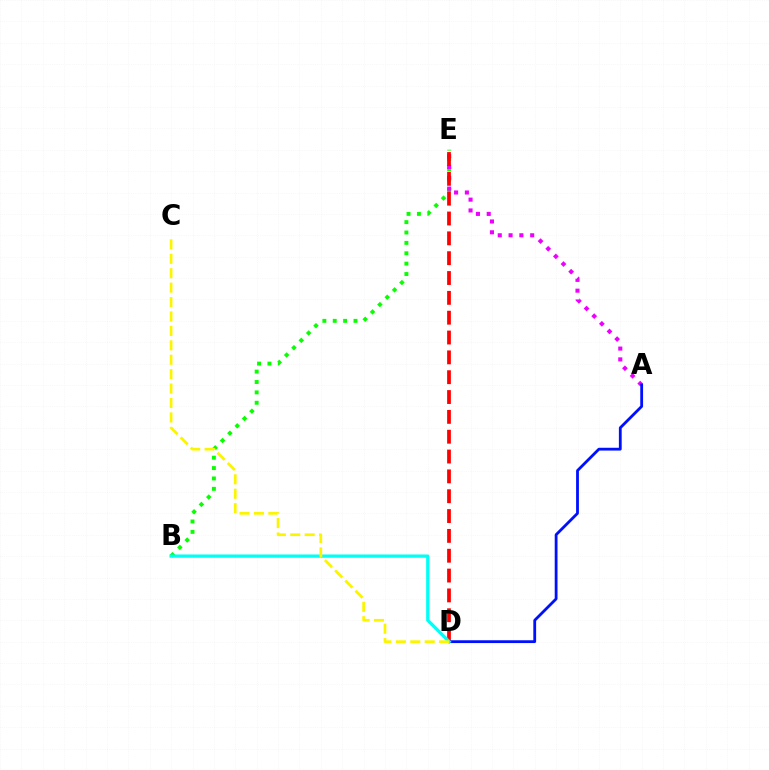{('B', 'E'): [{'color': '#08ff00', 'line_style': 'dotted', 'thickness': 2.82}], ('A', 'E'): [{'color': '#ee00ff', 'line_style': 'dotted', 'thickness': 2.94}], ('D', 'E'): [{'color': '#ff0000', 'line_style': 'dashed', 'thickness': 2.69}], ('A', 'D'): [{'color': '#0010ff', 'line_style': 'solid', 'thickness': 2.02}], ('B', 'D'): [{'color': '#00fff6', 'line_style': 'solid', 'thickness': 2.35}], ('C', 'D'): [{'color': '#fcf500', 'line_style': 'dashed', 'thickness': 1.96}]}